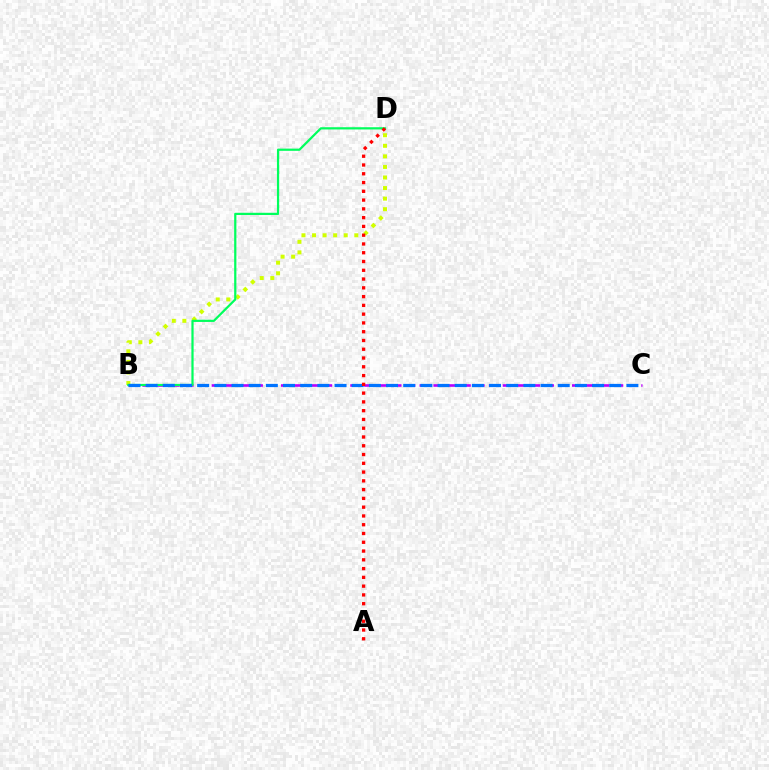{('B', 'D'): [{'color': '#d1ff00', 'line_style': 'dotted', 'thickness': 2.87}, {'color': '#00ff5c', 'line_style': 'solid', 'thickness': 1.6}], ('B', 'C'): [{'color': '#b900ff', 'line_style': 'dashed', 'thickness': 1.88}, {'color': '#0074ff', 'line_style': 'dashed', 'thickness': 2.33}], ('A', 'D'): [{'color': '#ff0000', 'line_style': 'dotted', 'thickness': 2.38}]}